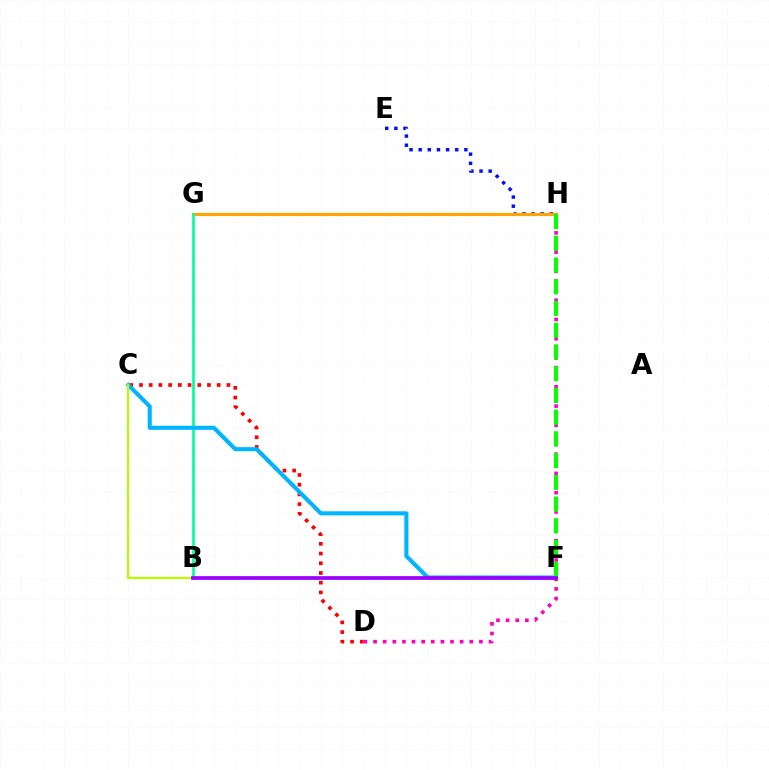{('E', 'H'): [{'color': '#0010ff', 'line_style': 'dotted', 'thickness': 2.48}], ('C', 'D'): [{'color': '#ff0000', 'line_style': 'dotted', 'thickness': 2.64}], ('G', 'H'): [{'color': '#ffa500', 'line_style': 'solid', 'thickness': 2.27}], ('D', 'H'): [{'color': '#ff00bd', 'line_style': 'dotted', 'thickness': 2.61}], ('B', 'G'): [{'color': '#00ff9d', 'line_style': 'solid', 'thickness': 1.91}], ('C', 'F'): [{'color': '#00b5ff', 'line_style': 'solid', 'thickness': 2.94}], ('F', 'H'): [{'color': '#08ff00', 'line_style': 'dashed', 'thickness': 2.95}], ('B', 'C'): [{'color': '#b3ff00', 'line_style': 'solid', 'thickness': 1.62}], ('B', 'F'): [{'color': '#9b00ff', 'line_style': 'solid', 'thickness': 2.69}]}